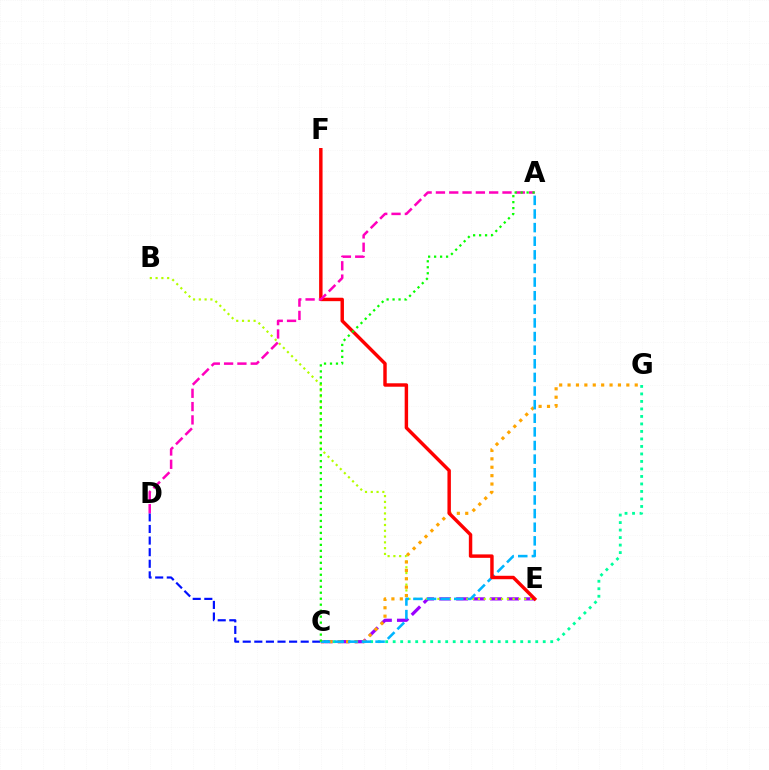{('C', 'E'): [{'color': '#9b00ff', 'line_style': 'dashed', 'thickness': 2.31}], ('C', 'D'): [{'color': '#0010ff', 'line_style': 'dashed', 'thickness': 1.58}], ('B', 'E'): [{'color': '#b3ff00', 'line_style': 'dotted', 'thickness': 1.57}], ('C', 'G'): [{'color': '#00ff9d', 'line_style': 'dotted', 'thickness': 2.04}, {'color': '#ffa500', 'line_style': 'dotted', 'thickness': 2.28}], ('A', 'C'): [{'color': '#00b5ff', 'line_style': 'dashed', 'thickness': 1.85}, {'color': '#08ff00', 'line_style': 'dotted', 'thickness': 1.63}], ('E', 'F'): [{'color': '#ff0000', 'line_style': 'solid', 'thickness': 2.48}], ('A', 'D'): [{'color': '#ff00bd', 'line_style': 'dashed', 'thickness': 1.81}]}